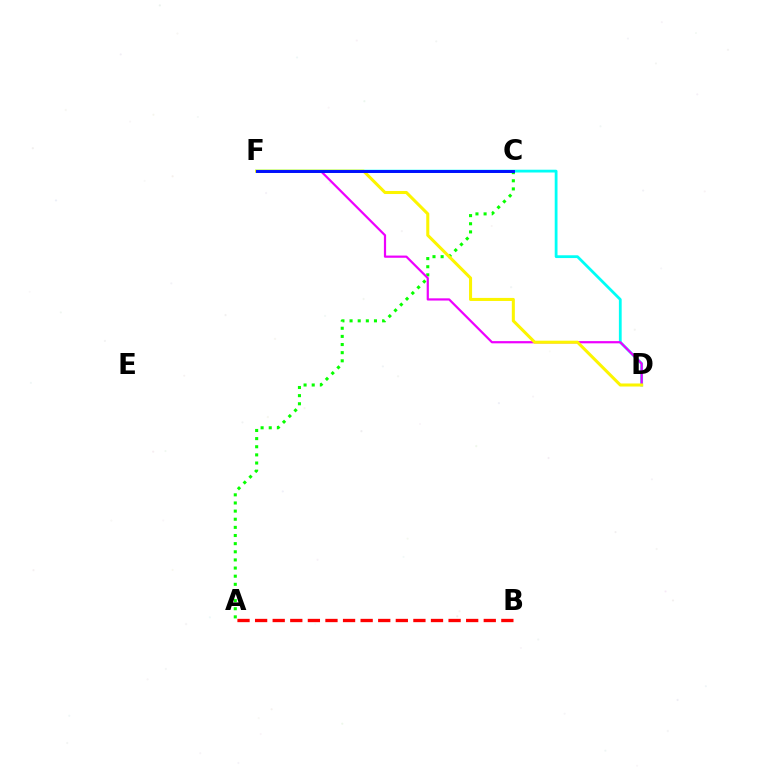{('D', 'F'): [{'color': '#00fff6', 'line_style': 'solid', 'thickness': 2.01}, {'color': '#ee00ff', 'line_style': 'solid', 'thickness': 1.59}, {'color': '#fcf500', 'line_style': 'solid', 'thickness': 2.19}], ('A', 'C'): [{'color': '#08ff00', 'line_style': 'dotted', 'thickness': 2.21}], ('A', 'B'): [{'color': '#ff0000', 'line_style': 'dashed', 'thickness': 2.39}], ('C', 'F'): [{'color': '#0010ff', 'line_style': 'solid', 'thickness': 2.13}]}